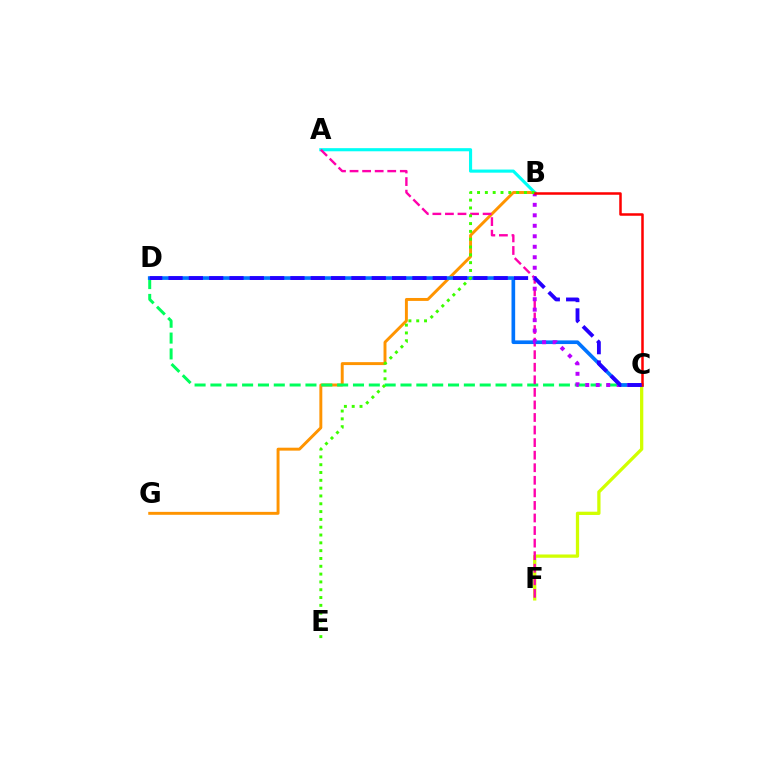{('B', 'G'): [{'color': '#ff9400', 'line_style': 'solid', 'thickness': 2.11}], ('A', 'B'): [{'color': '#00fff6', 'line_style': 'solid', 'thickness': 2.25}], ('C', 'D'): [{'color': '#00ff5c', 'line_style': 'dashed', 'thickness': 2.15}, {'color': '#0074ff', 'line_style': 'solid', 'thickness': 2.63}, {'color': '#2500ff', 'line_style': 'dashed', 'thickness': 2.76}], ('C', 'F'): [{'color': '#d1ff00', 'line_style': 'solid', 'thickness': 2.36}], ('A', 'F'): [{'color': '#ff00ac', 'line_style': 'dashed', 'thickness': 1.71}], ('B', 'C'): [{'color': '#b900ff', 'line_style': 'dotted', 'thickness': 2.85}, {'color': '#ff0000', 'line_style': 'solid', 'thickness': 1.81}], ('B', 'E'): [{'color': '#3dff00', 'line_style': 'dotted', 'thickness': 2.12}]}